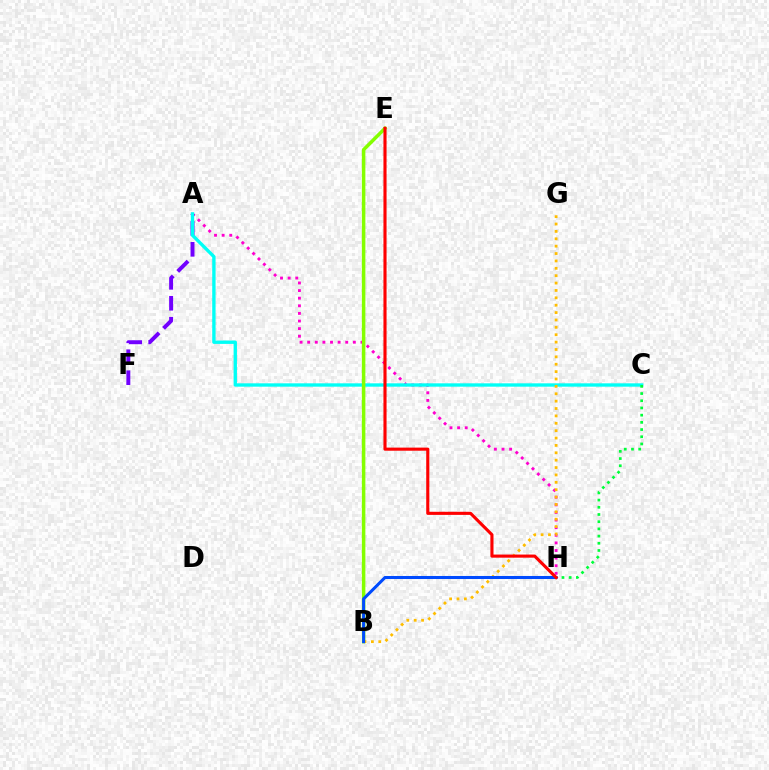{('A', 'H'): [{'color': '#ff00cf', 'line_style': 'dotted', 'thickness': 2.07}], ('A', 'F'): [{'color': '#7200ff', 'line_style': 'dashed', 'thickness': 2.84}], ('A', 'C'): [{'color': '#00fff6', 'line_style': 'solid', 'thickness': 2.41}], ('B', 'E'): [{'color': '#84ff00', 'line_style': 'solid', 'thickness': 2.52}], ('B', 'G'): [{'color': '#ffbd00', 'line_style': 'dotted', 'thickness': 2.01}], ('B', 'H'): [{'color': '#004bff', 'line_style': 'solid', 'thickness': 2.19}], ('C', 'H'): [{'color': '#00ff39', 'line_style': 'dotted', 'thickness': 1.96}], ('E', 'H'): [{'color': '#ff0000', 'line_style': 'solid', 'thickness': 2.24}]}